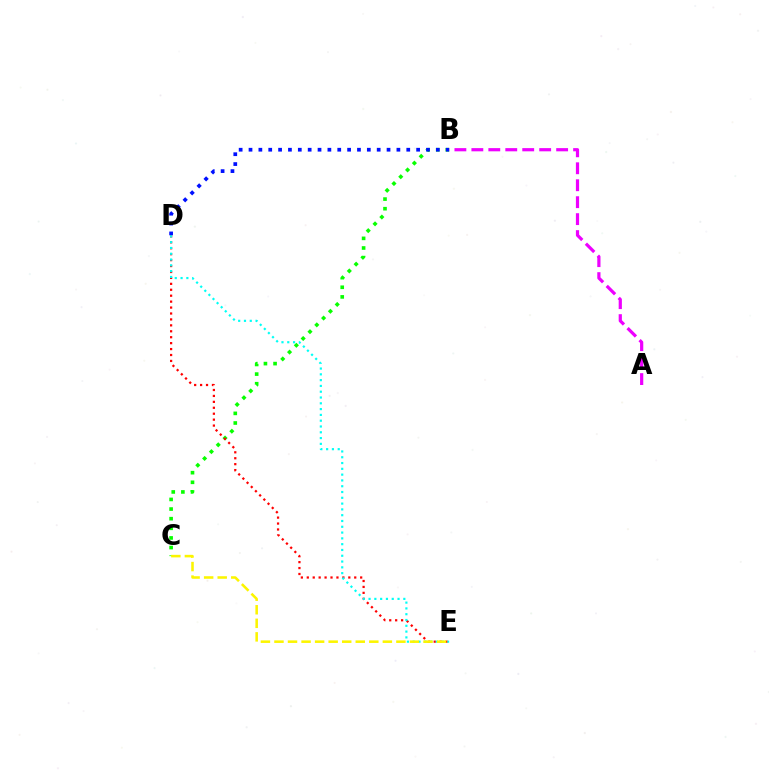{('B', 'C'): [{'color': '#08ff00', 'line_style': 'dotted', 'thickness': 2.62}], ('D', 'E'): [{'color': '#ff0000', 'line_style': 'dotted', 'thickness': 1.61}, {'color': '#00fff6', 'line_style': 'dotted', 'thickness': 1.57}], ('B', 'D'): [{'color': '#0010ff', 'line_style': 'dotted', 'thickness': 2.68}], ('C', 'E'): [{'color': '#fcf500', 'line_style': 'dashed', 'thickness': 1.84}], ('A', 'B'): [{'color': '#ee00ff', 'line_style': 'dashed', 'thickness': 2.3}]}